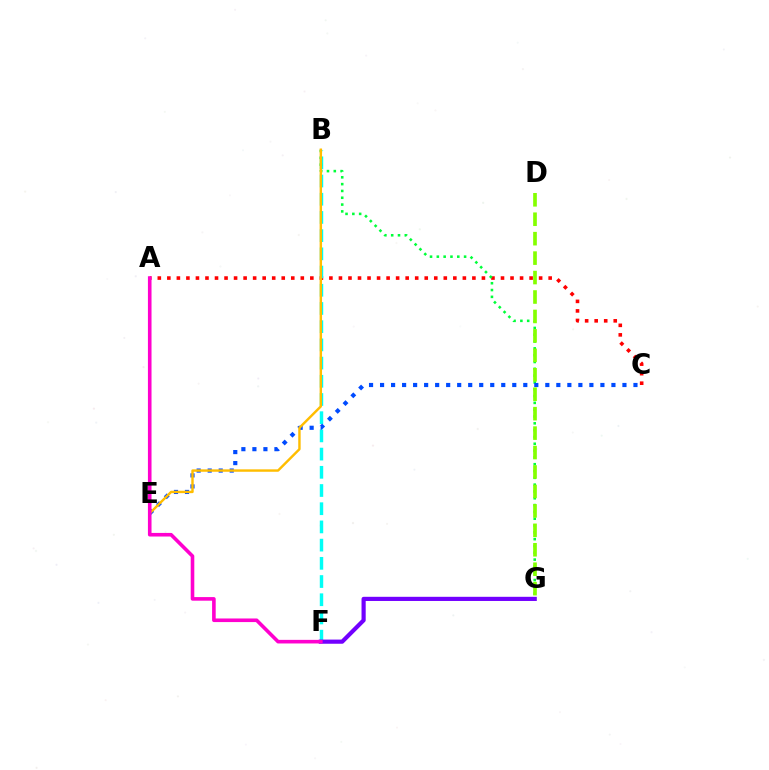{('A', 'C'): [{'color': '#ff0000', 'line_style': 'dotted', 'thickness': 2.59}], ('B', 'F'): [{'color': '#00fff6', 'line_style': 'dashed', 'thickness': 2.47}], ('F', 'G'): [{'color': '#7200ff', 'line_style': 'solid', 'thickness': 3.0}], ('B', 'G'): [{'color': '#00ff39', 'line_style': 'dotted', 'thickness': 1.85}], ('C', 'E'): [{'color': '#004bff', 'line_style': 'dotted', 'thickness': 2.99}], ('B', 'E'): [{'color': '#ffbd00', 'line_style': 'solid', 'thickness': 1.74}], ('A', 'F'): [{'color': '#ff00cf', 'line_style': 'solid', 'thickness': 2.59}], ('D', 'G'): [{'color': '#84ff00', 'line_style': 'dashed', 'thickness': 2.64}]}